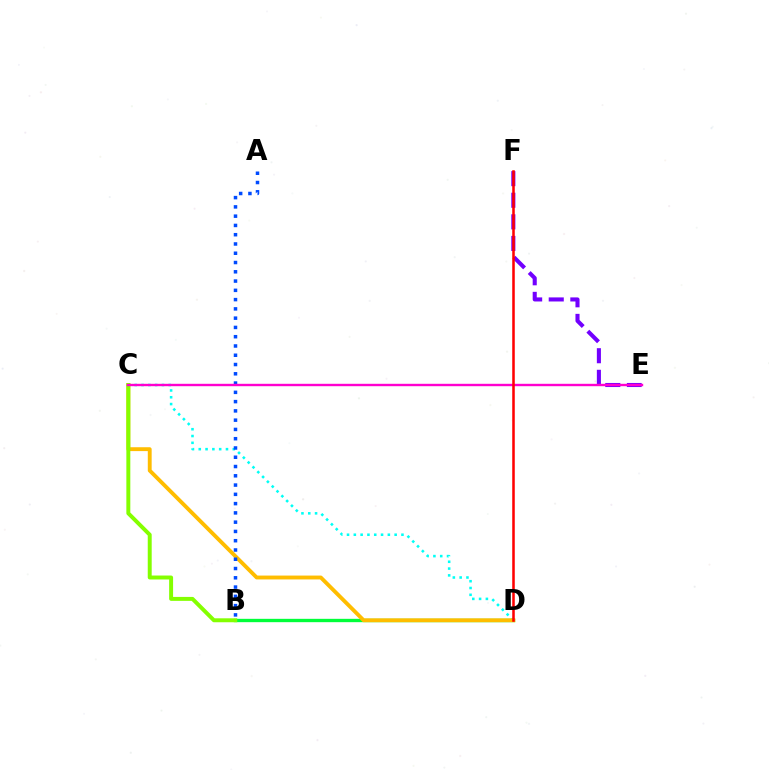{('C', 'D'): [{'color': '#00fff6', 'line_style': 'dotted', 'thickness': 1.85}, {'color': '#ffbd00', 'line_style': 'solid', 'thickness': 2.79}], ('B', 'D'): [{'color': '#00ff39', 'line_style': 'solid', 'thickness': 2.41}], ('B', 'C'): [{'color': '#84ff00', 'line_style': 'solid', 'thickness': 2.84}], ('E', 'F'): [{'color': '#7200ff', 'line_style': 'dashed', 'thickness': 2.93}], ('A', 'B'): [{'color': '#004bff', 'line_style': 'dotted', 'thickness': 2.52}], ('C', 'E'): [{'color': '#ff00cf', 'line_style': 'solid', 'thickness': 1.72}], ('D', 'F'): [{'color': '#ff0000', 'line_style': 'solid', 'thickness': 1.83}]}